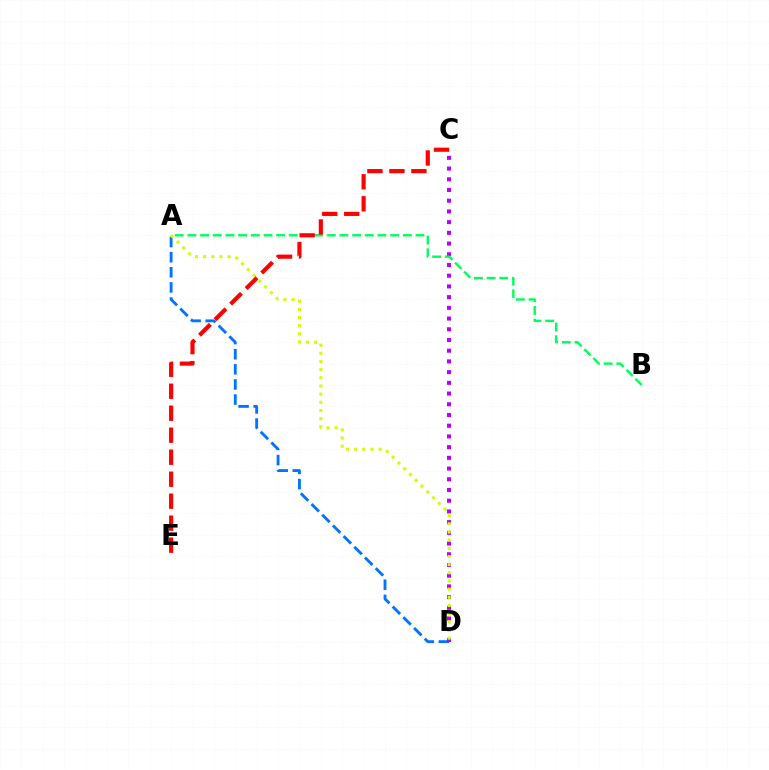{('A', 'D'): [{'color': '#0074ff', 'line_style': 'dashed', 'thickness': 2.05}, {'color': '#d1ff00', 'line_style': 'dotted', 'thickness': 2.22}], ('C', 'D'): [{'color': '#b900ff', 'line_style': 'dotted', 'thickness': 2.91}], ('A', 'B'): [{'color': '#00ff5c', 'line_style': 'dashed', 'thickness': 1.72}], ('C', 'E'): [{'color': '#ff0000', 'line_style': 'dashed', 'thickness': 2.99}]}